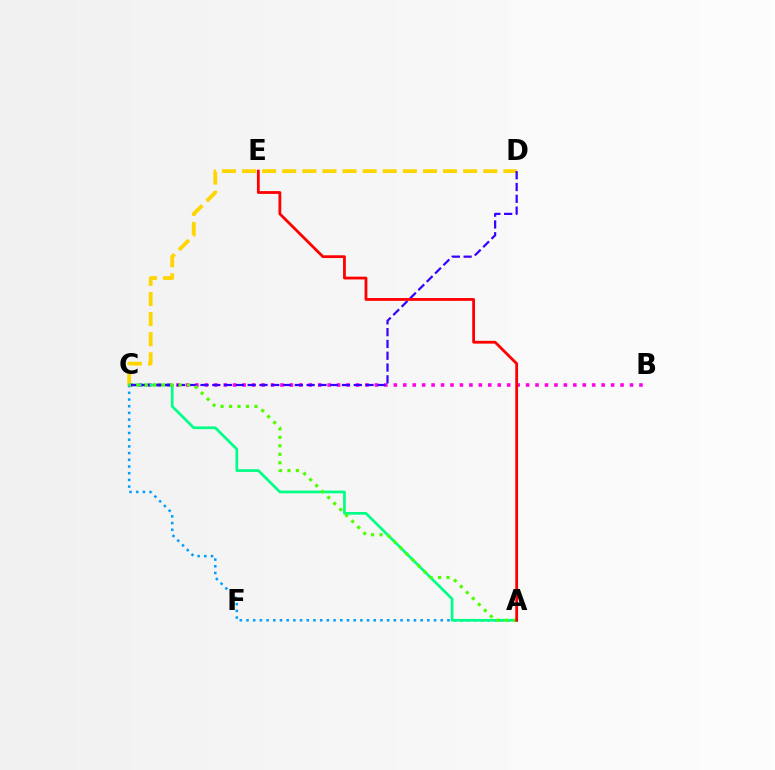{('A', 'C'): [{'color': '#009eff', 'line_style': 'dotted', 'thickness': 1.82}, {'color': '#00ff86', 'line_style': 'solid', 'thickness': 1.95}, {'color': '#4fff00', 'line_style': 'dotted', 'thickness': 2.3}], ('B', 'C'): [{'color': '#ff00ed', 'line_style': 'dotted', 'thickness': 2.57}], ('C', 'D'): [{'color': '#ffd500', 'line_style': 'dashed', 'thickness': 2.73}, {'color': '#3700ff', 'line_style': 'dashed', 'thickness': 1.6}], ('A', 'E'): [{'color': '#ff0000', 'line_style': 'solid', 'thickness': 2.01}]}